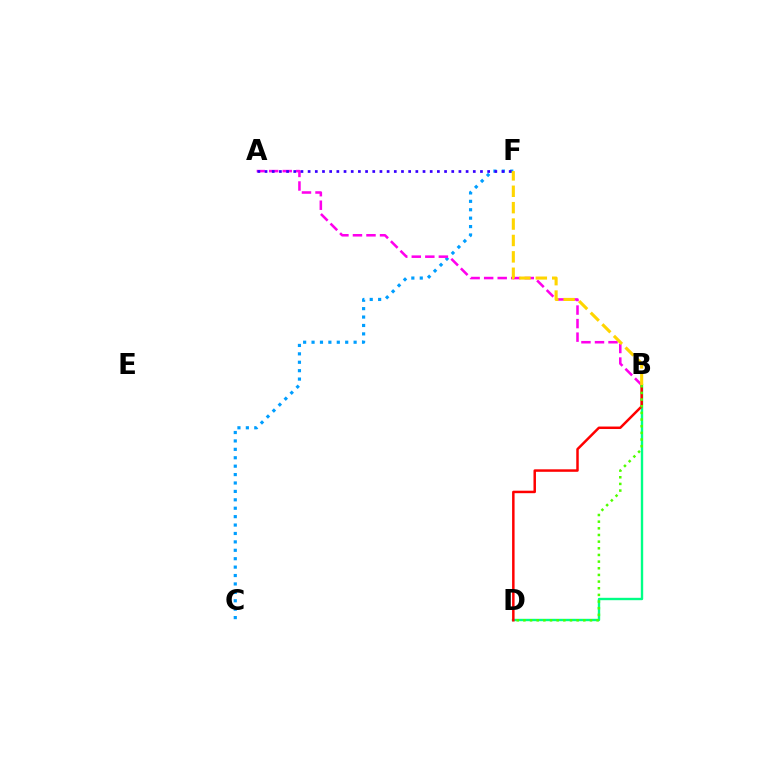{('B', 'D'): [{'color': '#00ff86', 'line_style': 'solid', 'thickness': 1.71}, {'color': '#ff0000', 'line_style': 'solid', 'thickness': 1.79}, {'color': '#4fff00', 'line_style': 'dotted', 'thickness': 1.81}], ('C', 'F'): [{'color': '#009eff', 'line_style': 'dotted', 'thickness': 2.29}], ('A', 'B'): [{'color': '#ff00ed', 'line_style': 'dashed', 'thickness': 1.84}], ('A', 'F'): [{'color': '#3700ff', 'line_style': 'dotted', 'thickness': 1.95}], ('B', 'F'): [{'color': '#ffd500', 'line_style': 'dashed', 'thickness': 2.23}]}